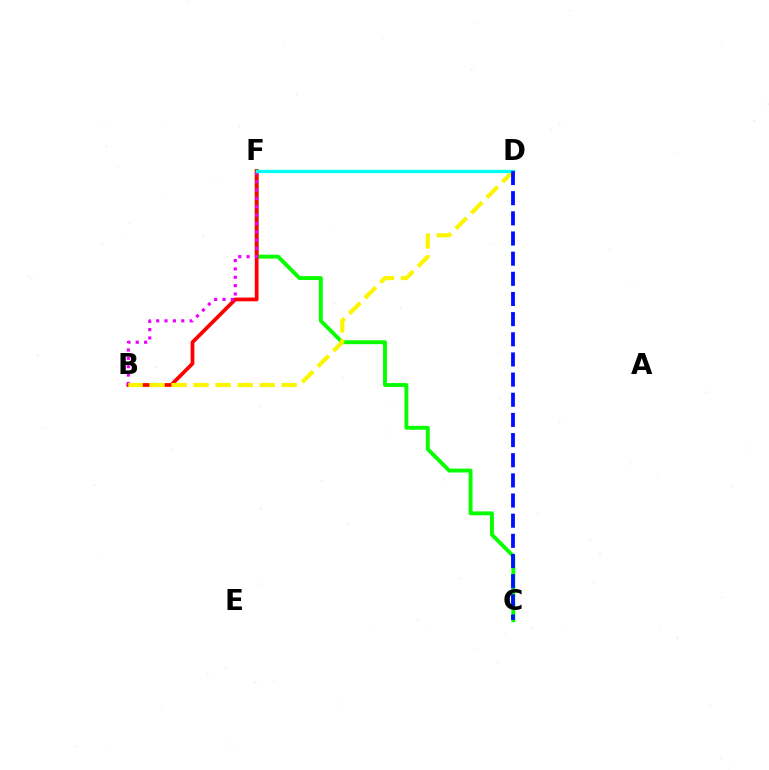{('C', 'F'): [{'color': '#08ff00', 'line_style': 'solid', 'thickness': 2.8}], ('B', 'F'): [{'color': '#ff0000', 'line_style': 'solid', 'thickness': 2.7}, {'color': '#ee00ff', 'line_style': 'dotted', 'thickness': 2.27}], ('B', 'D'): [{'color': '#fcf500', 'line_style': 'dashed', 'thickness': 2.99}], ('D', 'F'): [{'color': '#00fff6', 'line_style': 'solid', 'thickness': 2.39}], ('C', 'D'): [{'color': '#0010ff', 'line_style': 'dashed', 'thickness': 2.74}]}